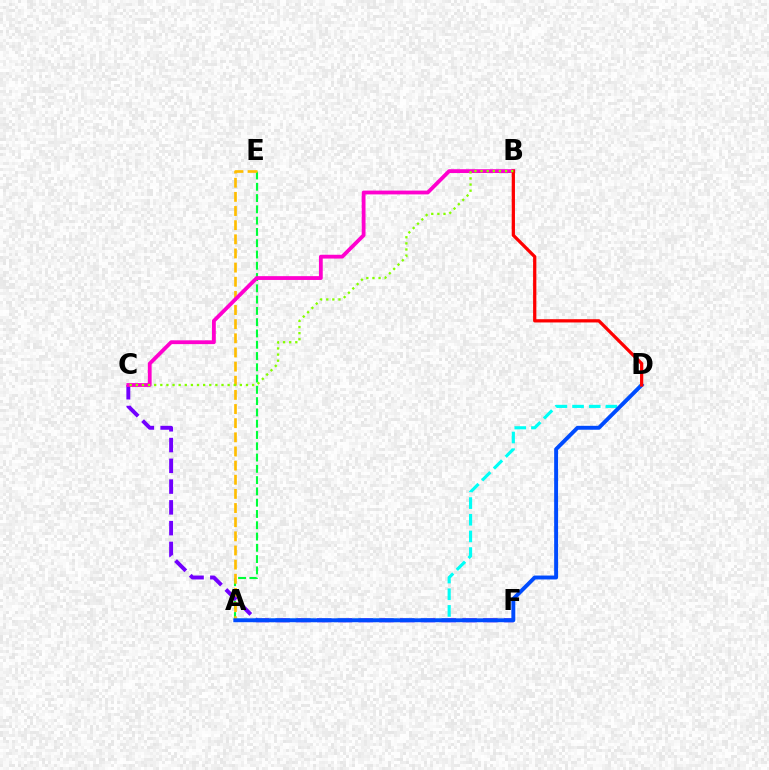{('A', 'E'): [{'color': '#00ff39', 'line_style': 'dashed', 'thickness': 1.53}, {'color': '#ffbd00', 'line_style': 'dashed', 'thickness': 1.92}], ('C', 'F'): [{'color': '#7200ff', 'line_style': 'dashed', 'thickness': 2.82}], ('B', 'C'): [{'color': '#ff00cf', 'line_style': 'solid', 'thickness': 2.74}, {'color': '#84ff00', 'line_style': 'dotted', 'thickness': 1.66}], ('A', 'D'): [{'color': '#00fff6', 'line_style': 'dashed', 'thickness': 2.26}, {'color': '#004bff', 'line_style': 'solid', 'thickness': 2.82}], ('B', 'D'): [{'color': '#ff0000', 'line_style': 'solid', 'thickness': 2.35}]}